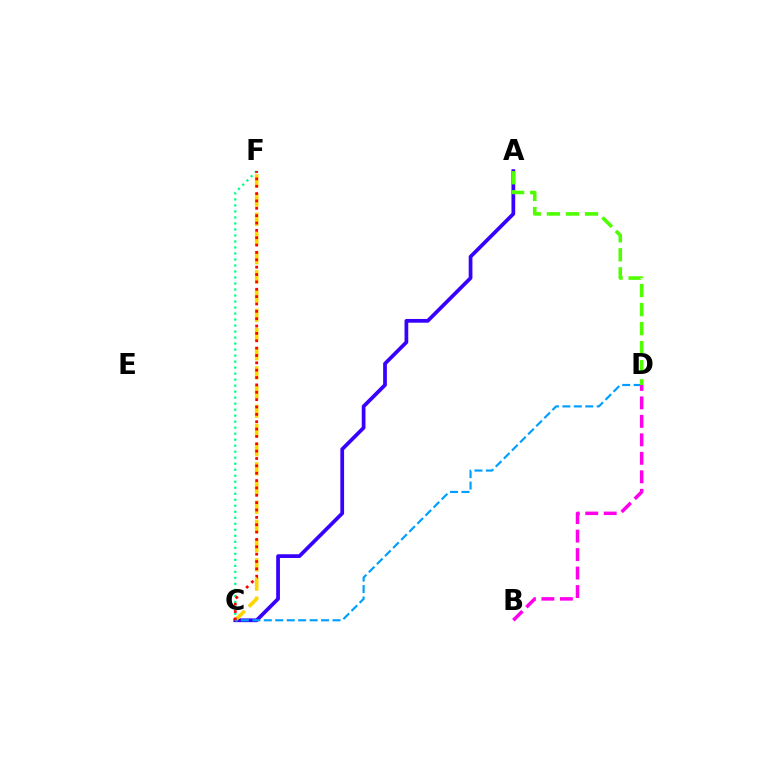{('A', 'C'): [{'color': '#3700ff', 'line_style': 'solid', 'thickness': 2.69}], ('C', 'F'): [{'color': '#ffd500', 'line_style': 'dashed', 'thickness': 2.61}, {'color': '#00ff86', 'line_style': 'dotted', 'thickness': 1.63}, {'color': '#ff0000', 'line_style': 'dotted', 'thickness': 2.0}], ('C', 'D'): [{'color': '#009eff', 'line_style': 'dashed', 'thickness': 1.56}], ('A', 'D'): [{'color': '#4fff00', 'line_style': 'dashed', 'thickness': 2.59}], ('B', 'D'): [{'color': '#ff00ed', 'line_style': 'dashed', 'thickness': 2.51}]}